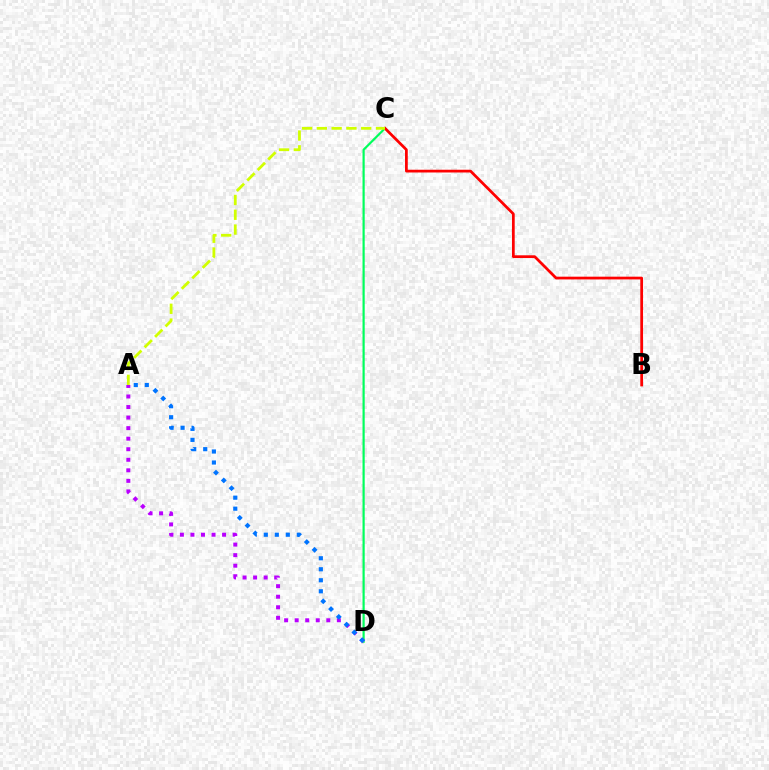{('C', 'D'): [{'color': '#00ff5c', 'line_style': 'solid', 'thickness': 1.58}], ('A', 'D'): [{'color': '#b900ff', 'line_style': 'dotted', 'thickness': 2.86}, {'color': '#0074ff', 'line_style': 'dotted', 'thickness': 2.99}], ('B', 'C'): [{'color': '#ff0000', 'line_style': 'solid', 'thickness': 1.98}], ('A', 'C'): [{'color': '#d1ff00', 'line_style': 'dashed', 'thickness': 2.01}]}